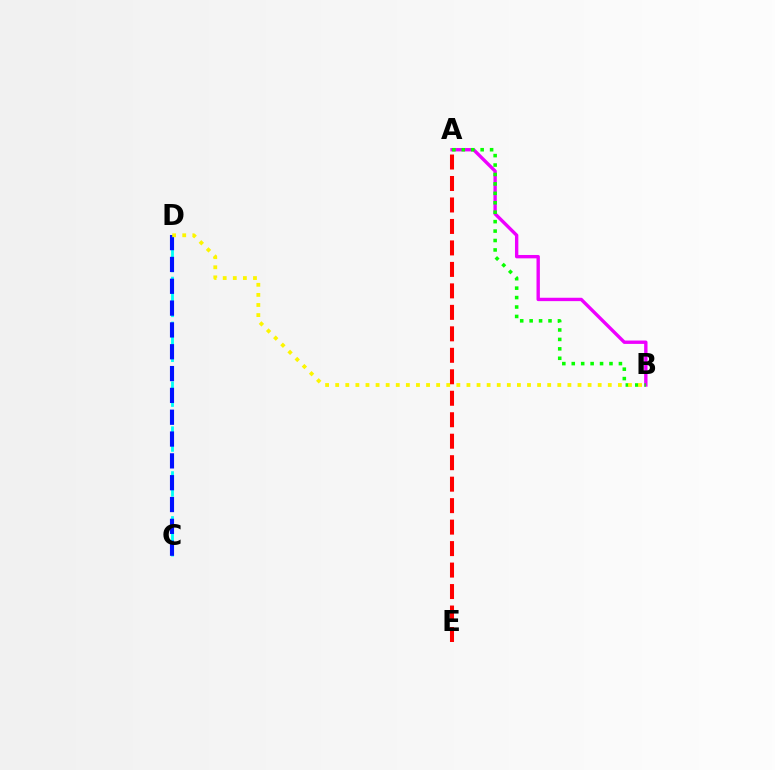{('A', 'B'): [{'color': '#ee00ff', 'line_style': 'solid', 'thickness': 2.43}, {'color': '#08ff00', 'line_style': 'dotted', 'thickness': 2.56}], ('C', 'D'): [{'color': '#00fff6', 'line_style': 'dashed', 'thickness': 2.03}, {'color': '#0010ff', 'line_style': 'dashed', 'thickness': 2.97}], ('B', 'D'): [{'color': '#fcf500', 'line_style': 'dotted', 'thickness': 2.74}], ('A', 'E'): [{'color': '#ff0000', 'line_style': 'dashed', 'thickness': 2.92}]}